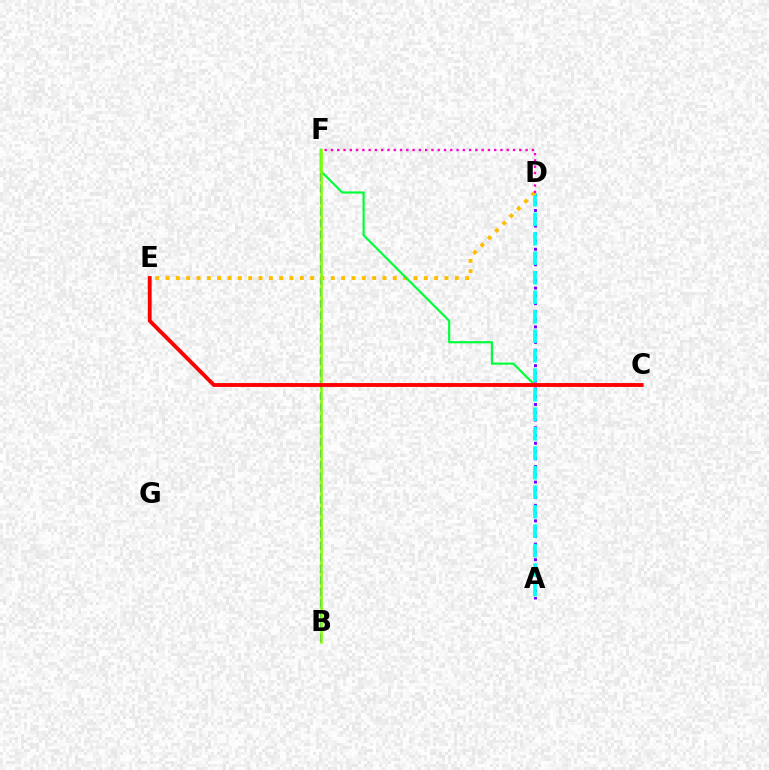{('A', 'D'): [{'color': '#7200ff', 'line_style': 'dotted', 'thickness': 2.11}, {'color': '#00fff6', 'line_style': 'dashed', 'thickness': 2.65}], ('B', 'F'): [{'color': '#004bff', 'line_style': 'dashed', 'thickness': 1.57}, {'color': '#84ff00', 'line_style': 'solid', 'thickness': 1.85}], ('D', 'E'): [{'color': '#ffbd00', 'line_style': 'dotted', 'thickness': 2.81}], ('C', 'F'): [{'color': '#00ff39', 'line_style': 'solid', 'thickness': 1.57}], ('C', 'E'): [{'color': '#ff0000', 'line_style': 'solid', 'thickness': 2.78}], ('D', 'F'): [{'color': '#ff00cf', 'line_style': 'dotted', 'thickness': 1.71}]}